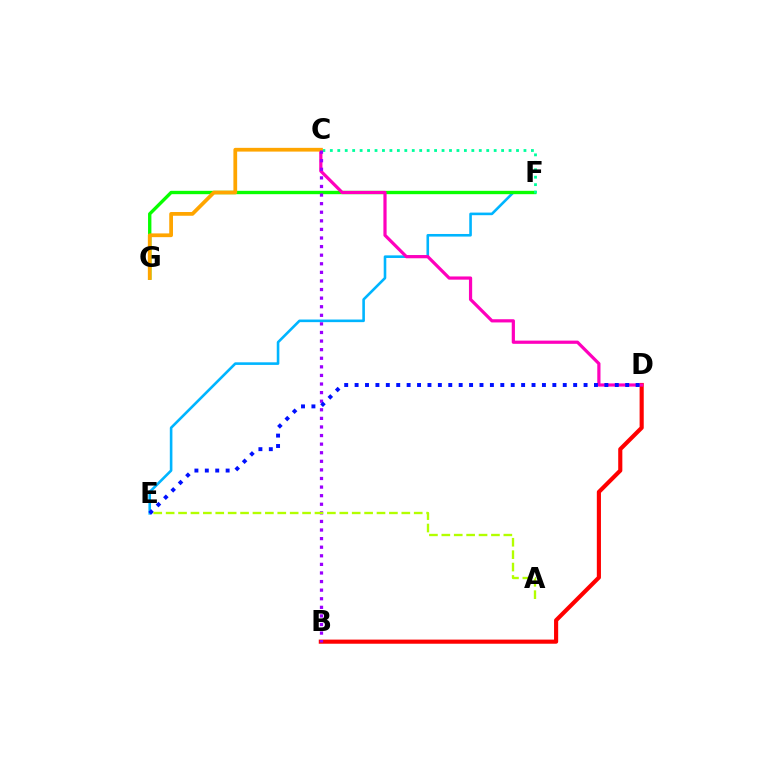{('E', 'F'): [{'color': '#00b5ff', 'line_style': 'solid', 'thickness': 1.87}], ('F', 'G'): [{'color': '#08ff00', 'line_style': 'solid', 'thickness': 2.42}], ('B', 'D'): [{'color': '#ff0000', 'line_style': 'solid', 'thickness': 2.97}], ('C', 'D'): [{'color': '#ff00bd', 'line_style': 'solid', 'thickness': 2.31}], ('C', 'F'): [{'color': '#00ff9d', 'line_style': 'dotted', 'thickness': 2.02}], ('C', 'G'): [{'color': '#ffa500', 'line_style': 'solid', 'thickness': 2.7}], ('B', 'C'): [{'color': '#9b00ff', 'line_style': 'dotted', 'thickness': 2.33}], ('D', 'E'): [{'color': '#0010ff', 'line_style': 'dotted', 'thickness': 2.83}], ('A', 'E'): [{'color': '#b3ff00', 'line_style': 'dashed', 'thickness': 1.69}]}